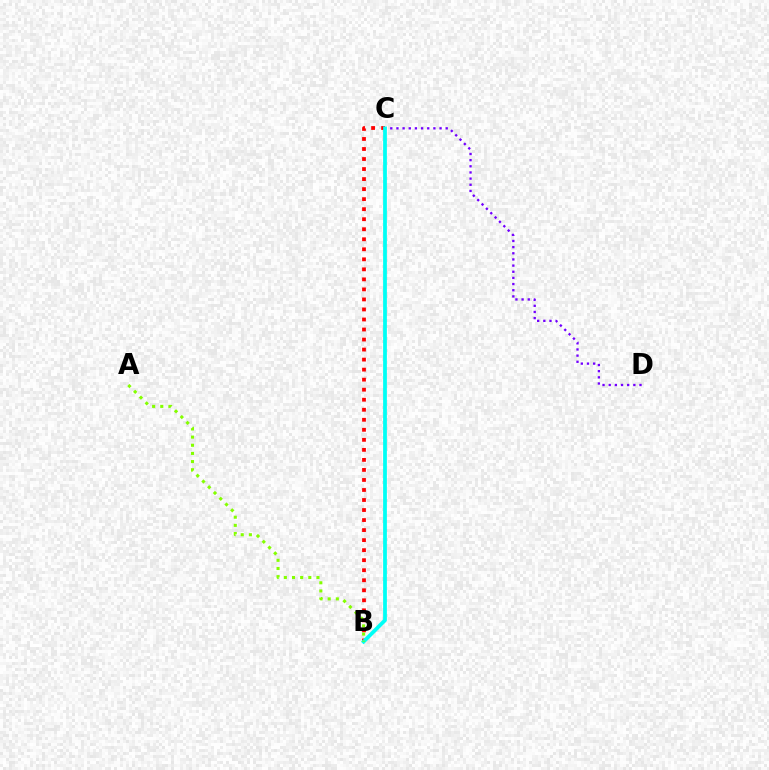{('C', 'D'): [{'color': '#7200ff', 'line_style': 'dotted', 'thickness': 1.67}], ('B', 'C'): [{'color': '#ff0000', 'line_style': 'dotted', 'thickness': 2.72}, {'color': '#00fff6', 'line_style': 'solid', 'thickness': 2.7}], ('A', 'B'): [{'color': '#84ff00', 'line_style': 'dotted', 'thickness': 2.21}]}